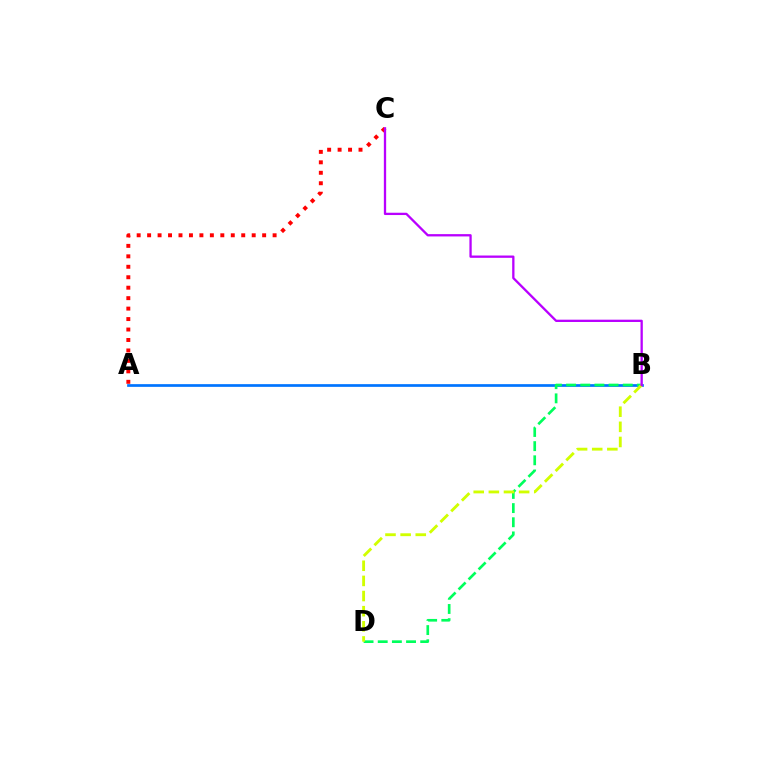{('A', 'B'): [{'color': '#0074ff', 'line_style': 'solid', 'thickness': 1.95}], ('A', 'C'): [{'color': '#ff0000', 'line_style': 'dotted', 'thickness': 2.84}], ('B', 'D'): [{'color': '#00ff5c', 'line_style': 'dashed', 'thickness': 1.92}, {'color': '#d1ff00', 'line_style': 'dashed', 'thickness': 2.06}], ('B', 'C'): [{'color': '#b900ff', 'line_style': 'solid', 'thickness': 1.66}]}